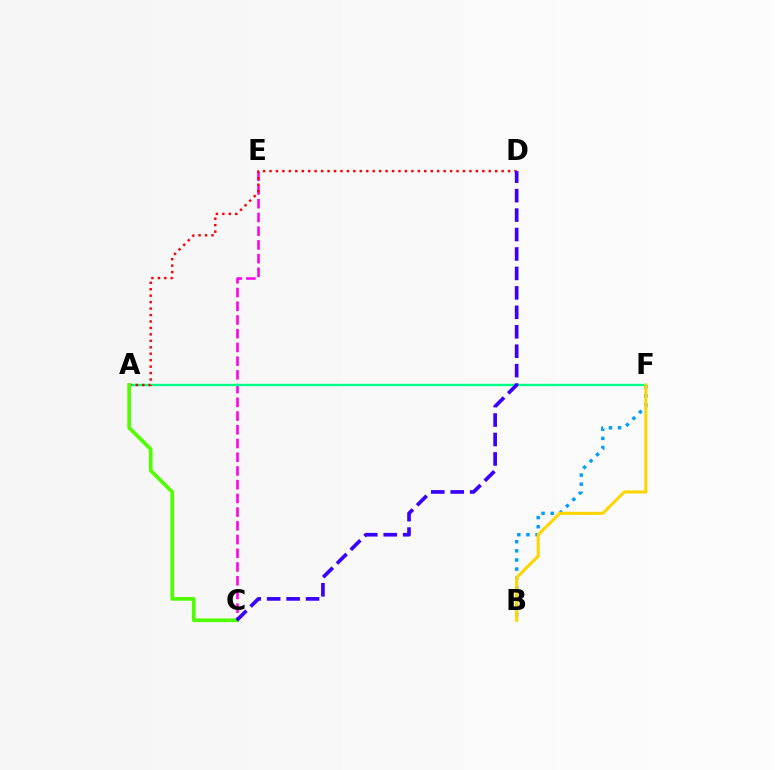{('C', 'E'): [{'color': '#ff00ed', 'line_style': 'dashed', 'thickness': 1.86}], ('B', 'F'): [{'color': '#009eff', 'line_style': 'dotted', 'thickness': 2.48}, {'color': '#ffd500', 'line_style': 'solid', 'thickness': 2.19}], ('A', 'F'): [{'color': '#00ff86', 'line_style': 'solid', 'thickness': 1.7}], ('A', 'D'): [{'color': '#ff0000', 'line_style': 'dotted', 'thickness': 1.75}], ('A', 'C'): [{'color': '#4fff00', 'line_style': 'solid', 'thickness': 2.65}], ('C', 'D'): [{'color': '#3700ff', 'line_style': 'dashed', 'thickness': 2.64}]}